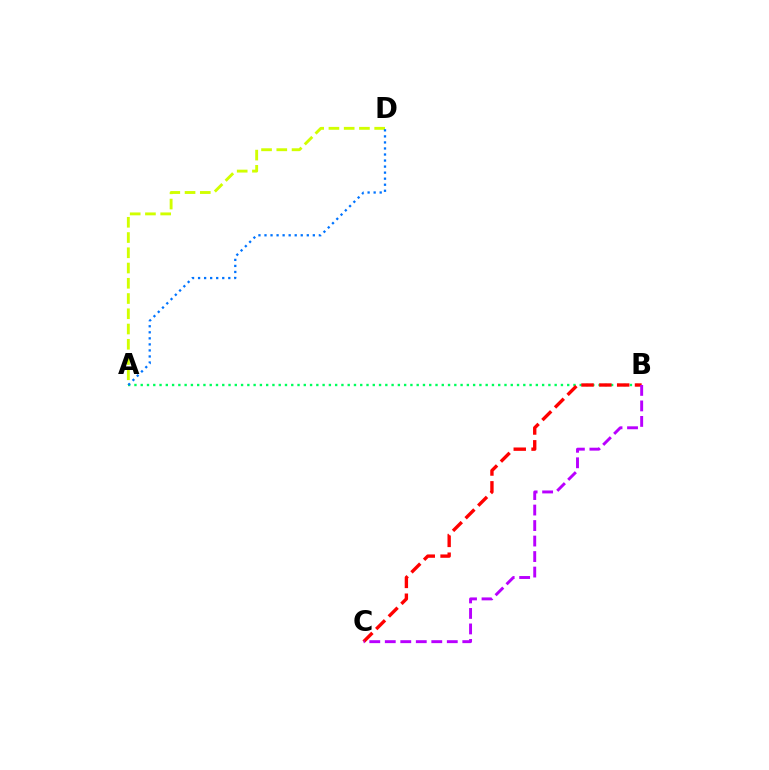{('A', 'B'): [{'color': '#00ff5c', 'line_style': 'dotted', 'thickness': 1.7}], ('B', 'C'): [{'color': '#ff0000', 'line_style': 'dashed', 'thickness': 2.42}, {'color': '#b900ff', 'line_style': 'dashed', 'thickness': 2.11}], ('A', 'D'): [{'color': '#d1ff00', 'line_style': 'dashed', 'thickness': 2.07}, {'color': '#0074ff', 'line_style': 'dotted', 'thickness': 1.64}]}